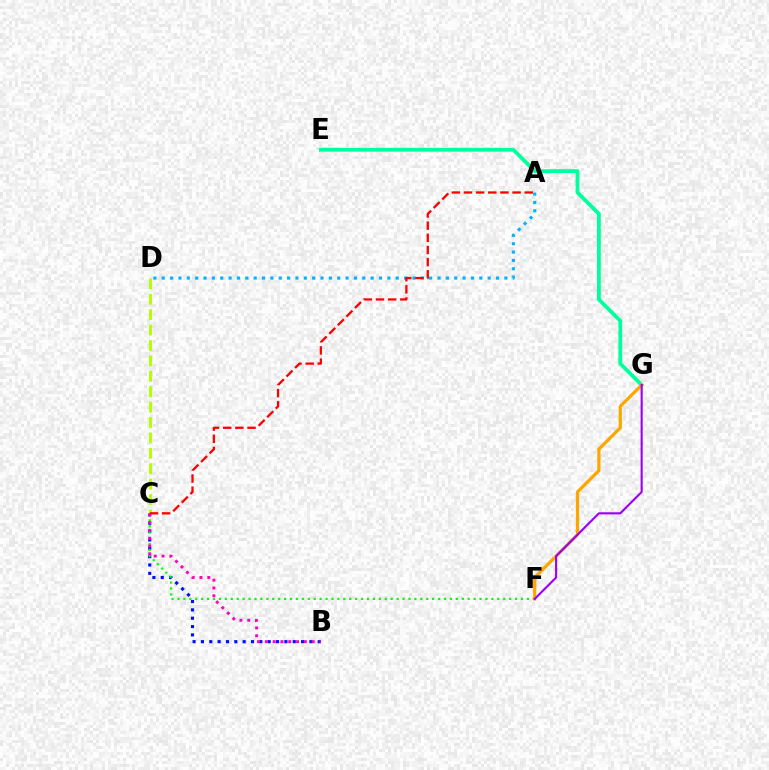{('B', 'C'): [{'color': '#0010ff', 'line_style': 'dotted', 'thickness': 2.27}, {'color': '#ff00bd', 'line_style': 'dotted', 'thickness': 2.12}], ('C', 'F'): [{'color': '#08ff00', 'line_style': 'dotted', 'thickness': 1.61}], ('E', 'G'): [{'color': '#00ff9d', 'line_style': 'solid', 'thickness': 2.71}], ('F', 'G'): [{'color': '#ffa500', 'line_style': 'solid', 'thickness': 2.33}, {'color': '#9b00ff', 'line_style': 'solid', 'thickness': 1.52}], ('A', 'D'): [{'color': '#00b5ff', 'line_style': 'dotted', 'thickness': 2.27}], ('C', 'D'): [{'color': '#b3ff00', 'line_style': 'dashed', 'thickness': 2.09}], ('A', 'C'): [{'color': '#ff0000', 'line_style': 'dashed', 'thickness': 1.65}]}